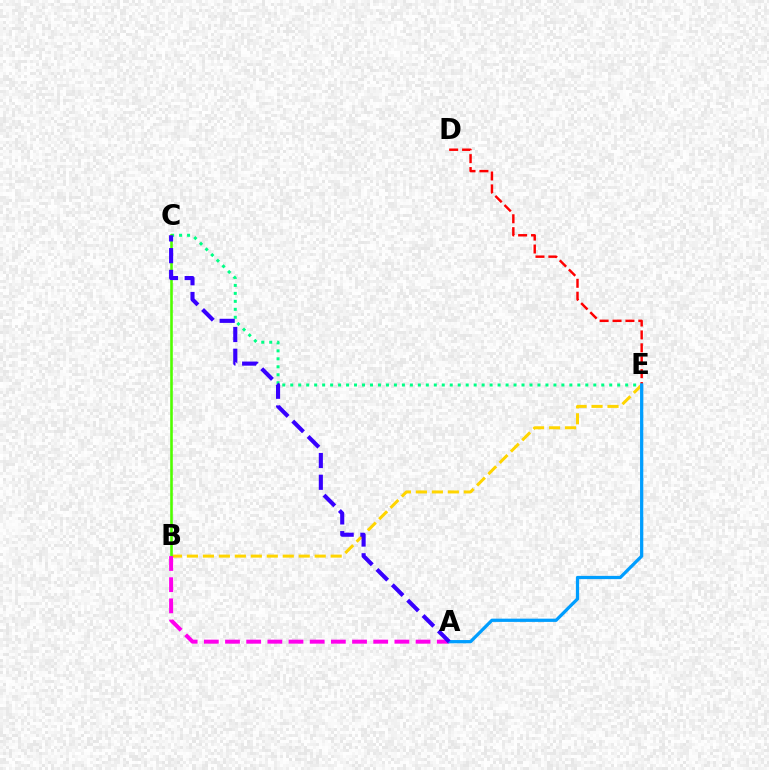{('D', 'E'): [{'color': '#ff0000', 'line_style': 'dashed', 'thickness': 1.75}], ('B', 'E'): [{'color': '#ffd500', 'line_style': 'dashed', 'thickness': 2.17}], ('C', 'E'): [{'color': '#00ff86', 'line_style': 'dotted', 'thickness': 2.17}], ('B', 'C'): [{'color': '#4fff00', 'line_style': 'solid', 'thickness': 1.88}], ('A', 'B'): [{'color': '#ff00ed', 'line_style': 'dashed', 'thickness': 2.88}], ('A', 'E'): [{'color': '#009eff', 'line_style': 'solid', 'thickness': 2.34}], ('A', 'C'): [{'color': '#3700ff', 'line_style': 'dashed', 'thickness': 2.95}]}